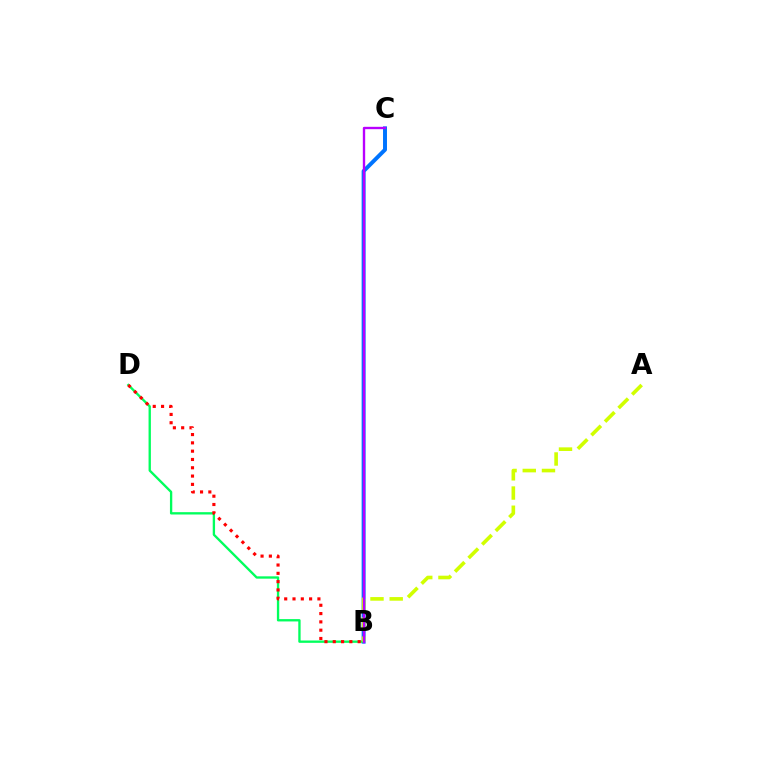{('B', 'C'): [{'color': '#0074ff', 'line_style': 'solid', 'thickness': 2.85}, {'color': '#b900ff', 'line_style': 'solid', 'thickness': 1.7}], ('B', 'D'): [{'color': '#00ff5c', 'line_style': 'solid', 'thickness': 1.68}, {'color': '#ff0000', 'line_style': 'dotted', 'thickness': 2.26}], ('A', 'B'): [{'color': '#d1ff00', 'line_style': 'dashed', 'thickness': 2.61}]}